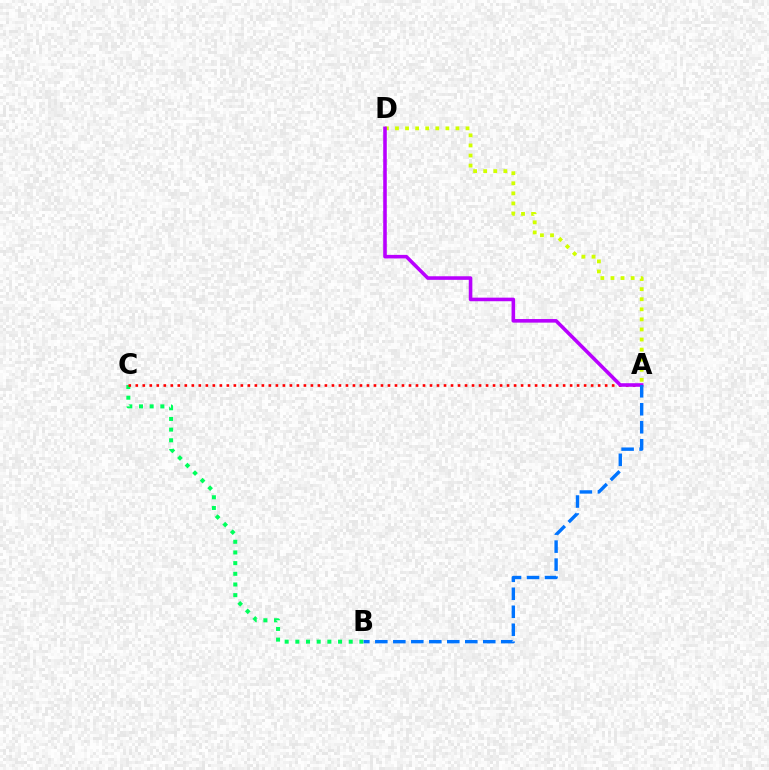{('A', 'D'): [{'color': '#d1ff00', 'line_style': 'dotted', 'thickness': 2.74}, {'color': '#b900ff', 'line_style': 'solid', 'thickness': 2.58}], ('B', 'C'): [{'color': '#00ff5c', 'line_style': 'dotted', 'thickness': 2.9}], ('A', 'C'): [{'color': '#ff0000', 'line_style': 'dotted', 'thickness': 1.9}], ('A', 'B'): [{'color': '#0074ff', 'line_style': 'dashed', 'thickness': 2.44}]}